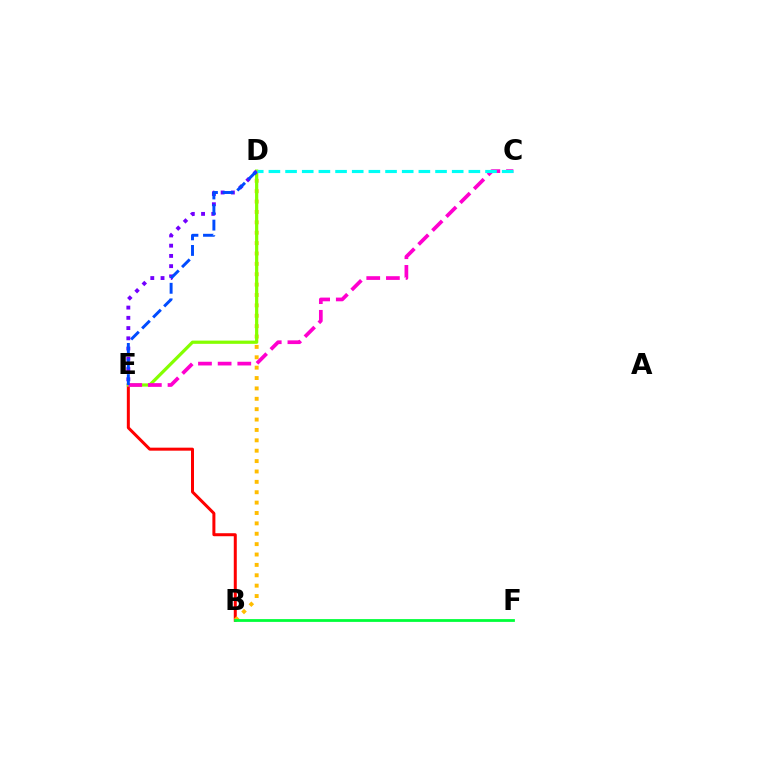{('B', 'E'): [{'color': '#ff0000', 'line_style': 'solid', 'thickness': 2.16}], ('B', 'D'): [{'color': '#ffbd00', 'line_style': 'dotted', 'thickness': 2.82}], ('B', 'F'): [{'color': '#00ff39', 'line_style': 'solid', 'thickness': 2.0}], ('D', 'E'): [{'color': '#84ff00', 'line_style': 'solid', 'thickness': 2.33}, {'color': '#7200ff', 'line_style': 'dotted', 'thickness': 2.78}, {'color': '#004bff', 'line_style': 'dashed', 'thickness': 2.12}], ('C', 'E'): [{'color': '#ff00cf', 'line_style': 'dashed', 'thickness': 2.67}], ('C', 'D'): [{'color': '#00fff6', 'line_style': 'dashed', 'thickness': 2.26}]}